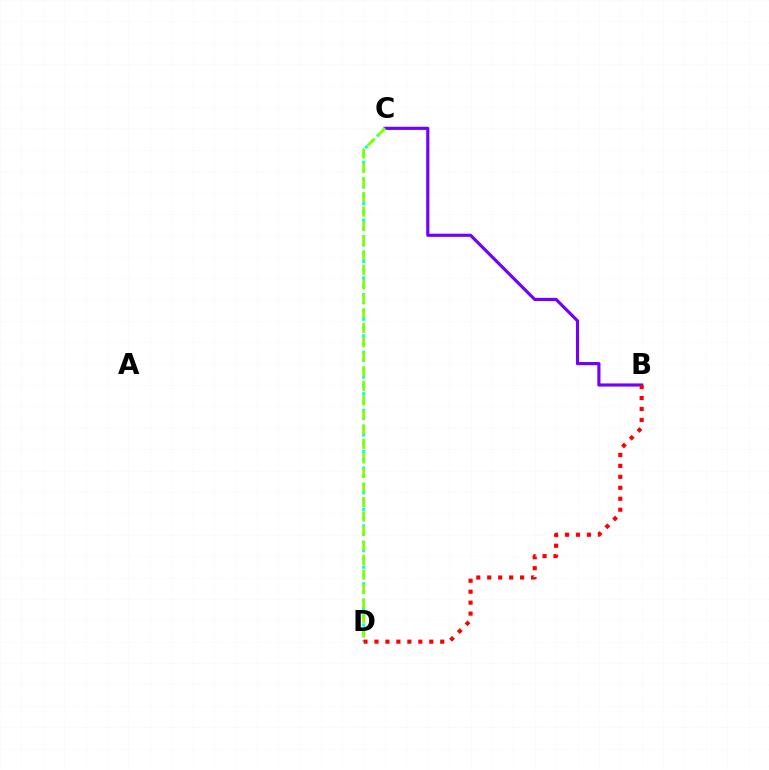{('B', 'C'): [{'color': '#7200ff', 'line_style': 'solid', 'thickness': 2.27}], ('C', 'D'): [{'color': '#00fff6', 'line_style': 'dotted', 'thickness': 2.24}, {'color': '#84ff00', 'line_style': 'dashed', 'thickness': 1.97}], ('B', 'D'): [{'color': '#ff0000', 'line_style': 'dotted', 'thickness': 2.98}]}